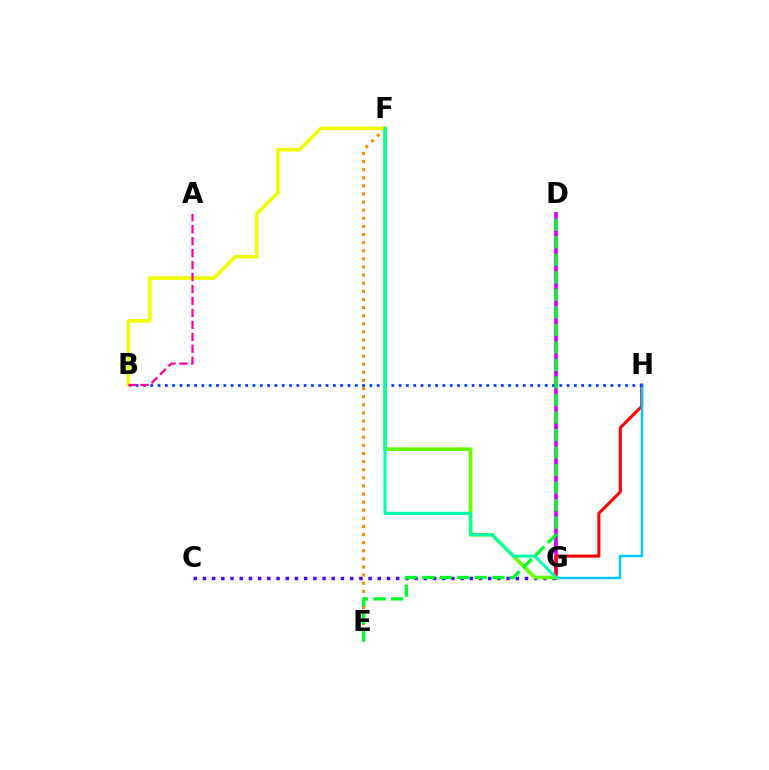{('C', 'G'): [{'color': '#4f00ff', 'line_style': 'dotted', 'thickness': 2.5}], ('E', 'F'): [{'color': '#ff8800', 'line_style': 'dotted', 'thickness': 2.2}], ('D', 'G'): [{'color': '#d600ff', 'line_style': 'solid', 'thickness': 2.7}], ('G', 'H'): [{'color': '#ff0000', 'line_style': 'solid', 'thickness': 2.2}, {'color': '#00c7ff', 'line_style': 'solid', 'thickness': 1.76}], ('F', 'G'): [{'color': '#66ff00', 'line_style': 'solid', 'thickness': 2.64}, {'color': '#00ffaf', 'line_style': 'solid', 'thickness': 2.19}], ('B', 'H'): [{'color': '#003fff', 'line_style': 'dotted', 'thickness': 1.98}], ('B', 'F'): [{'color': '#eeff00', 'line_style': 'solid', 'thickness': 2.59}], ('A', 'B'): [{'color': '#ff00a0', 'line_style': 'dashed', 'thickness': 1.62}], ('D', 'E'): [{'color': '#00ff27', 'line_style': 'dashed', 'thickness': 2.38}]}